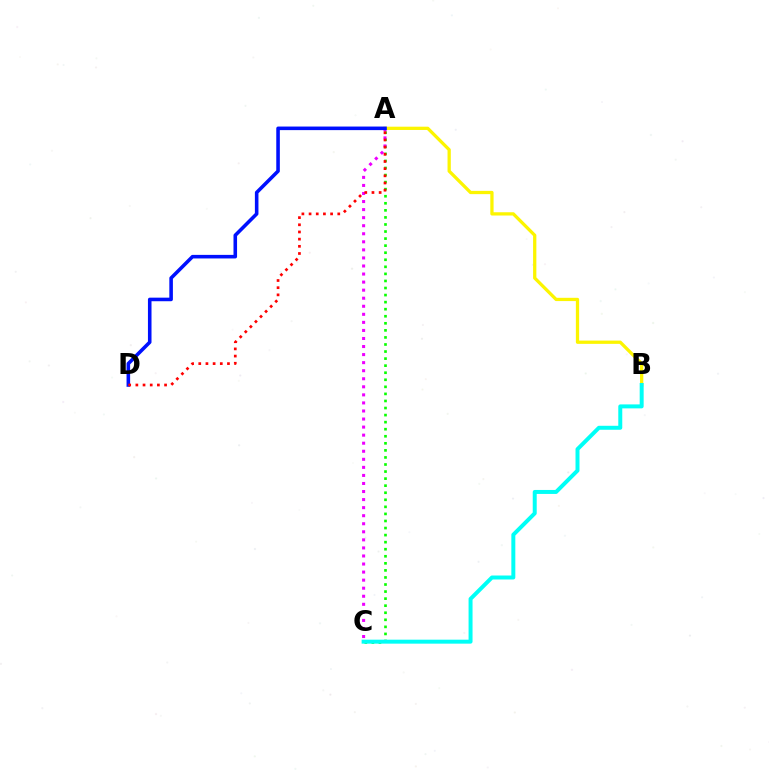{('A', 'C'): [{'color': '#08ff00', 'line_style': 'dotted', 'thickness': 1.92}, {'color': '#ee00ff', 'line_style': 'dotted', 'thickness': 2.19}], ('A', 'B'): [{'color': '#fcf500', 'line_style': 'solid', 'thickness': 2.36}], ('B', 'C'): [{'color': '#00fff6', 'line_style': 'solid', 'thickness': 2.86}], ('A', 'D'): [{'color': '#0010ff', 'line_style': 'solid', 'thickness': 2.57}, {'color': '#ff0000', 'line_style': 'dotted', 'thickness': 1.95}]}